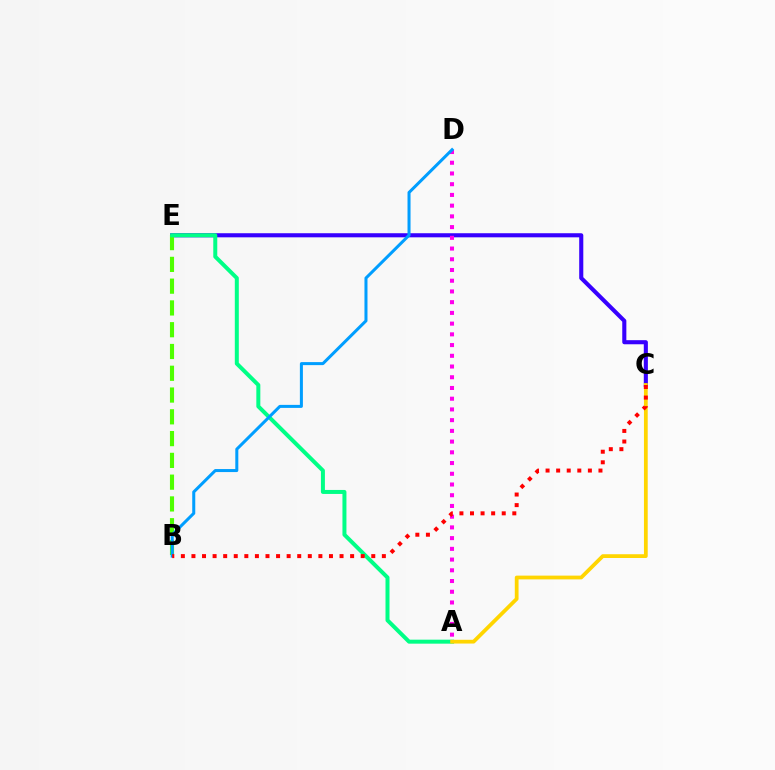{('C', 'E'): [{'color': '#3700ff', 'line_style': 'solid', 'thickness': 2.95}], ('B', 'E'): [{'color': '#4fff00', 'line_style': 'dashed', 'thickness': 2.96}], ('A', 'E'): [{'color': '#00ff86', 'line_style': 'solid', 'thickness': 2.87}], ('A', 'D'): [{'color': '#ff00ed', 'line_style': 'dotted', 'thickness': 2.91}], ('B', 'D'): [{'color': '#009eff', 'line_style': 'solid', 'thickness': 2.17}], ('A', 'C'): [{'color': '#ffd500', 'line_style': 'solid', 'thickness': 2.71}], ('B', 'C'): [{'color': '#ff0000', 'line_style': 'dotted', 'thickness': 2.87}]}